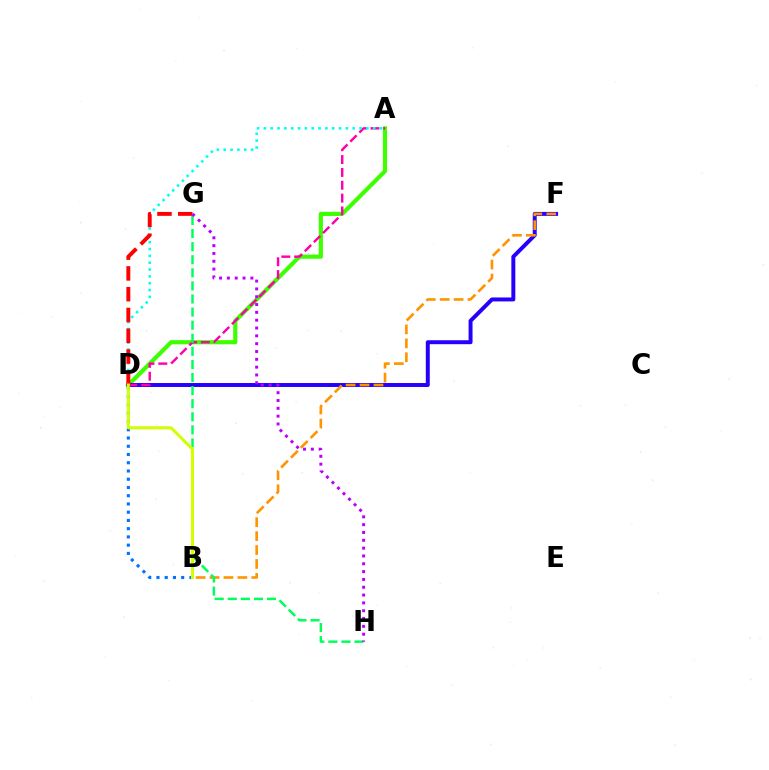{('A', 'D'): [{'color': '#3dff00', 'line_style': 'solid', 'thickness': 2.99}, {'color': '#ff00ac', 'line_style': 'dashed', 'thickness': 1.75}, {'color': '#00fff6', 'line_style': 'dotted', 'thickness': 1.86}], ('D', 'F'): [{'color': '#2500ff', 'line_style': 'solid', 'thickness': 2.85}], ('B', 'F'): [{'color': '#ff9400', 'line_style': 'dashed', 'thickness': 1.89}], ('B', 'D'): [{'color': '#0074ff', 'line_style': 'dotted', 'thickness': 2.24}, {'color': '#d1ff00', 'line_style': 'solid', 'thickness': 2.18}], ('D', 'G'): [{'color': '#ff0000', 'line_style': 'dashed', 'thickness': 2.82}], ('G', 'H'): [{'color': '#00ff5c', 'line_style': 'dashed', 'thickness': 1.78}, {'color': '#b900ff', 'line_style': 'dotted', 'thickness': 2.13}]}